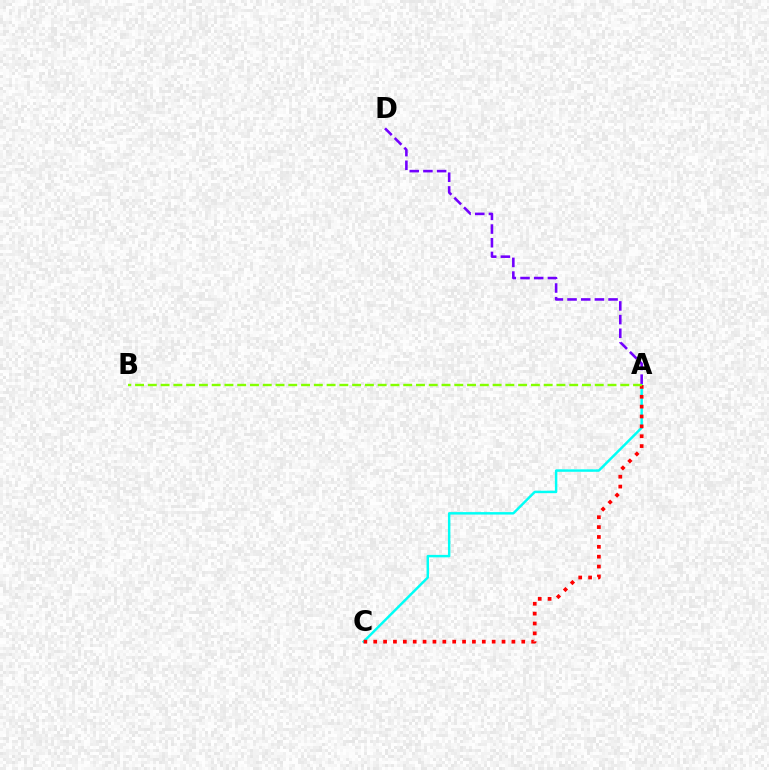{('A', 'C'): [{'color': '#00fff6', 'line_style': 'solid', 'thickness': 1.77}, {'color': '#ff0000', 'line_style': 'dotted', 'thickness': 2.68}], ('A', 'B'): [{'color': '#84ff00', 'line_style': 'dashed', 'thickness': 1.73}], ('A', 'D'): [{'color': '#7200ff', 'line_style': 'dashed', 'thickness': 1.86}]}